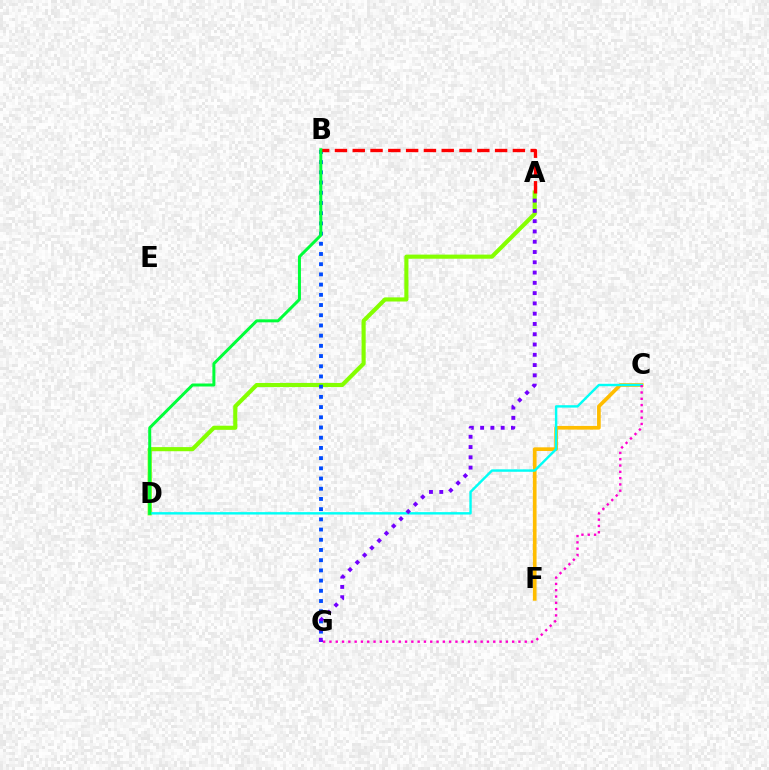{('A', 'D'): [{'color': '#84ff00', 'line_style': 'solid', 'thickness': 2.97}], ('C', 'F'): [{'color': '#ffbd00', 'line_style': 'solid', 'thickness': 2.65}], ('B', 'G'): [{'color': '#004bff', 'line_style': 'dotted', 'thickness': 2.77}], ('A', 'B'): [{'color': '#ff0000', 'line_style': 'dashed', 'thickness': 2.42}], ('C', 'D'): [{'color': '#00fff6', 'line_style': 'solid', 'thickness': 1.74}], ('C', 'G'): [{'color': '#ff00cf', 'line_style': 'dotted', 'thickness': 1.71}], ('A', 'G'): [{'color': '#7200ff', 'line_style': 'dotted', 'thickness': 2.79}], ('B', 'D'): [{'color': '#00ff39', 'line_style': 'solid', 'thickness': 2.16}]}